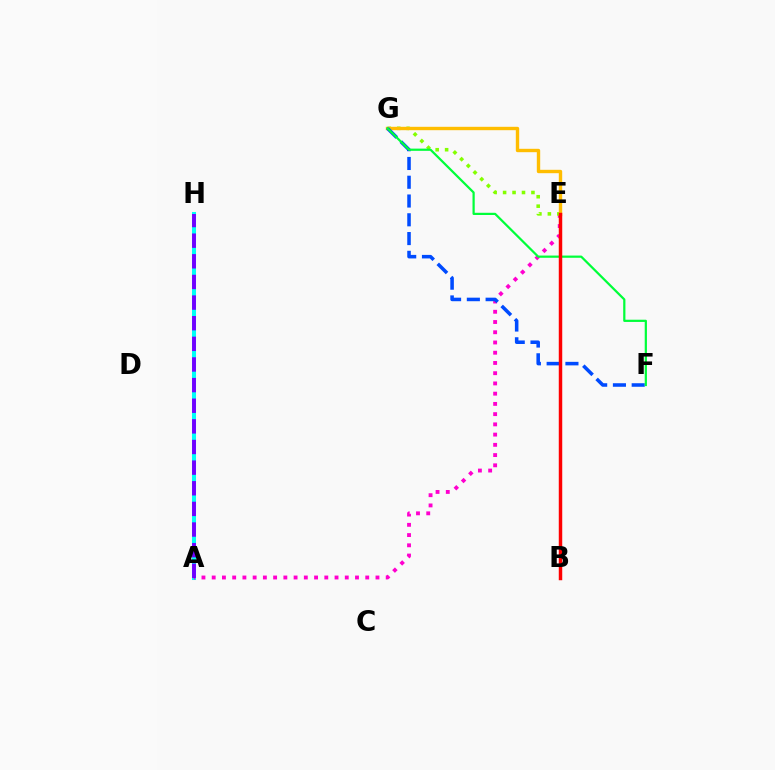{('A', 'H'): [{'color': '#00fff6', 'line_style': 'solid', 'thickness': 2.91}, {'color': '#7200ff', 'line_style': 'dashed', 'thickness': 2.8}], ('A', 'E'): [{'color': '#ff00cf', 'line_style': 'dotted', 'thickness': 2.78}], ('E', 'G'): [{'color': '#84ff00', 'line_style': 'dotted', 'thickness': 2.57}, {'color': '#ffbd00', 'line_style': 'solid', 'thickness': 2.44}], ('F', 'G'): [{'color': '#004bff', 'line_style': 'dashed', 'thickness': 2.55}, {'color': '#00ff39', 'line_style': 'solid', 'thickness': 1.6}], ('B', 'E'): [{'color': '#ff0000', 'line_style': 'solid', 'thickness': 2.49}]}